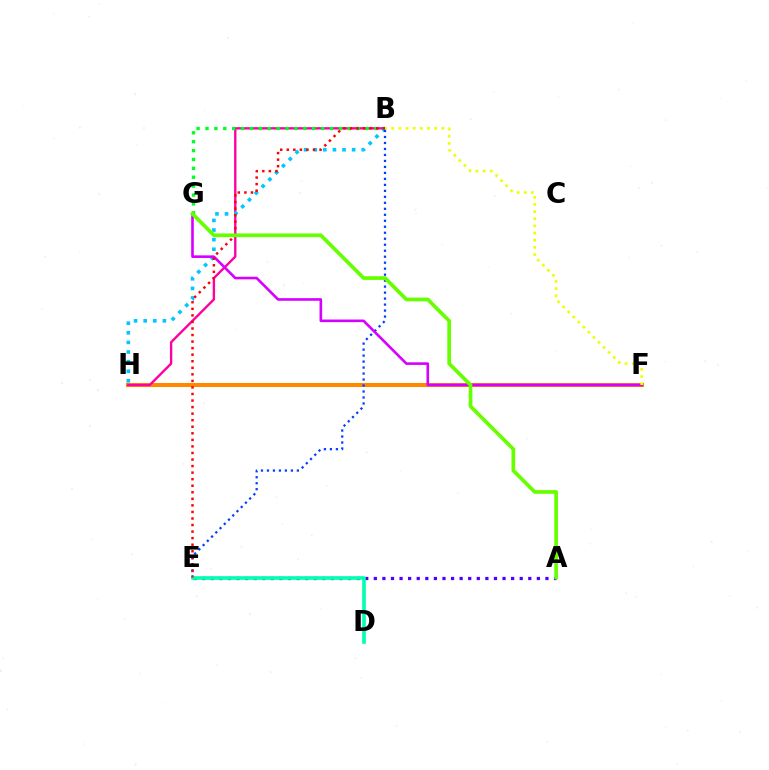{('F', 'H'): [{'color': '#ff8800', 'line_style': 'solid', 'thickness': 2.91}], ('B', 'H'): [{'color': '#ff00a0', 'line_style': 'solid', 'thickness': 1.7}, {'color': '#00c7ff', 'line_style': 'dotted', 'thickness': 2.61}], ('A', 'E'): [{'color': '#4f00ff', 'line_style': 'dotted', 'thickness': 2.33}], ('B', 'G'): [{'color': '#00ff27', 'line_style': 'dotted', 'thickness': 2.42}], ('B', 'E'): [{'color': '#003fff', 'line_style': 'dotted', 'thickness': 1.63}, {'color': '#ff0000', 'line_style': 'dotted', 'thickness': 1.78}], ('D', 'E'): [{'color': '#00ffaf', 'line_style': 'solid', 'thickness': 2.61}], ('F', 'G'): [{'color': '#d600ff', 'line_style': 'solid', 'thickness': 1.88}], ('A', 'G'): [{'color': '#66ff00', 'line_style': 'solid', 'thickness': 2.66}], ('B', 'F'): [{'color': '#eeff00', 'line_style': 'dotted', 'thickness': 1.94}]}